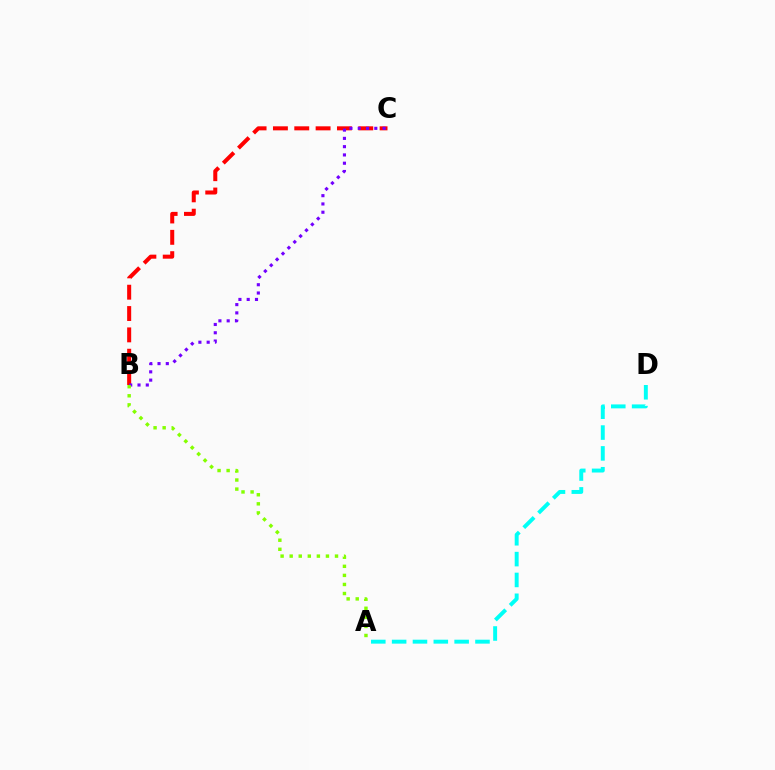{('B', 'C'): [{'color': '#ff0000', 'line_style': 'dashed', 'thickness': 2.9}, {'color': '#7200ff', 'line_style': 'dotted', 'thickness': 2.25}], ('A', 'D'): [{'color': '#00fff6', 'line_style': 'dashed', 'thickness': 2.83}], ('A', 'B'): [{'color': '#84ff00', 'line_style': 'dotted', 'thickness': 2.46}]}